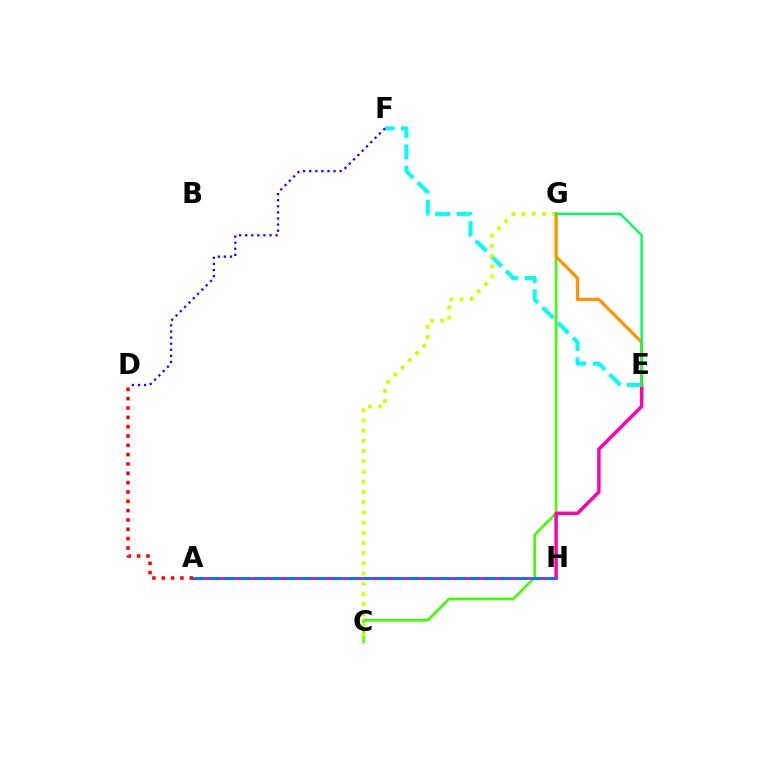{('A', 'H'): [{'color': '#b900ff', 'line_style': 'solid', 'thickness': 1.87}, {'color': '#0074ff', 'line_style': 'dashed', 'thickness': 2.08}], ('A', 'D'): [{'color': '#ff0000', 'line_style': 'dotted', 'thickness': 2.53}], ('C', 'G'): [{'color': '#3dff00', 'line_style': 'solid', 'thickness': 1.87}, {'color': '#d1ff00', 'line_style': 'dotted', 'thickness': 2.77}], ('E', 'H'): [{'color': '#ff00ac', 'line_style': 'solid', 'thickness': 2.49}], ('E', 'F'): [{'color': '#00fff6', 'line_style': 'dashed', 'thickness': 2.91}], ('D', 'F'): [{'color': '#2500ff', 'line_style': 'dotted', 'thickness': 1.65}], ('E', 'G'): [{'color': '#ff9400', 'line_style': 'solid', 'thickness': 2.34}, {'color': '#00ff5c', 'line_style': 'solid', 'thickness': 1.76}]}